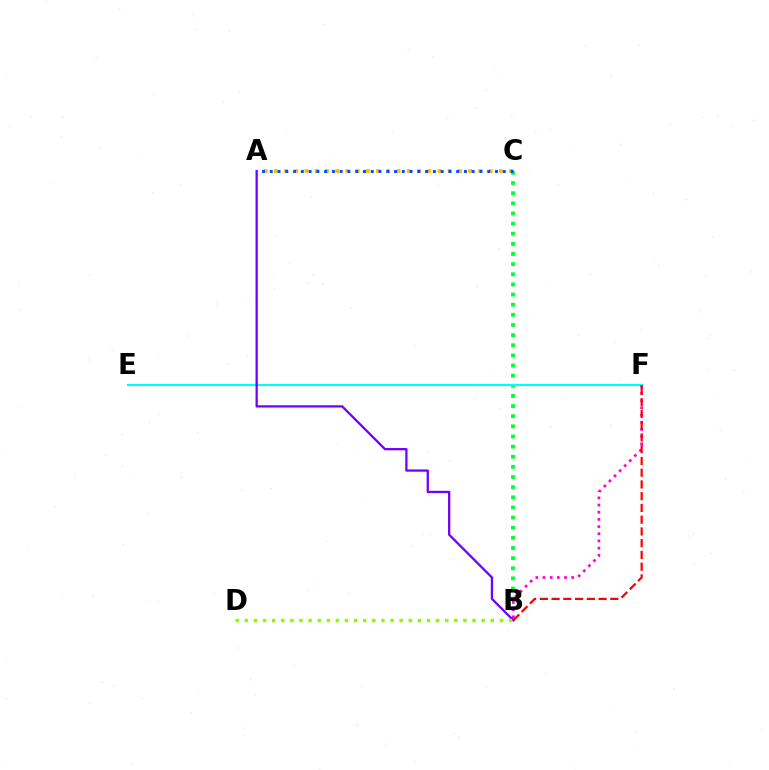{('A', 'C'): [{'color': '#ffbd00', 'line_style': 'dotted', 'thickness': 2.78}, {'color': '#004bff', 'line_style': 'dotted', 'thickness': 2.11}], ('B', 'C'): [{'color': '#00ff39', 'line_style': 'dotted', 'thickness': 2.75}], ('E', 'F'): [{'color': '#00fff6', 'line_style': 'solid', 'thickness': 1.54}], ('A', 'B'): [{'color': '#7200ff', 'line_style': 'solid', 'thickness': 1.64}], ('B', 'D'): [{'color': '#84ff00', 'line_style': 'dotted', 'thickness': 2.47}], ('B', 'F'): [{'color': '#ff00cf', 'line_style': 'dotted', 'thickness': 1.95}, {'color': '#ff0000', 'line_style': 'dashed', 'thickness': 1.6}]}